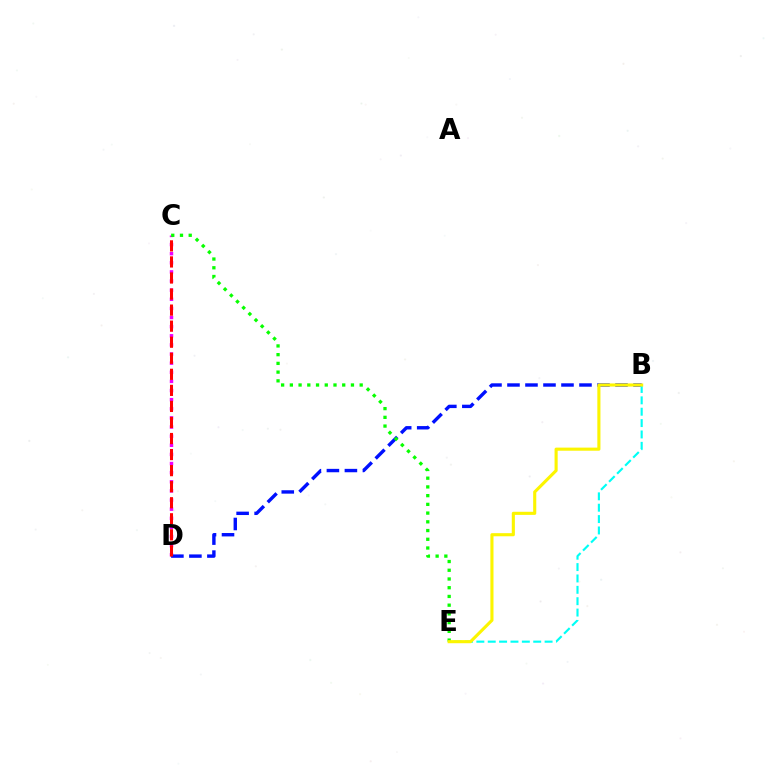{('C', 'D'): [{'color': '#ee00ff', 'line_style': 'dotted', 'thickness': 2.48}, {'color': '#ff0000', 'line_style': 'dashed', 'thickness': 2.18}], ('B', 'D'): [{'color': '#0010ff', 'line_style': 'dashed', 'thickness': 2.45}], ('B', 'E'): [{'color': '#00fff6', 'line_style': 'dashed', 'thickness': 1.54}, {'color': '#fcf500', 'line_style': 'solid', 'thickness': 2.24}], ('C', 'E'): [{'color': '#08ff00', 'line_style': 'dotted', 'thickness': 2.37}]}